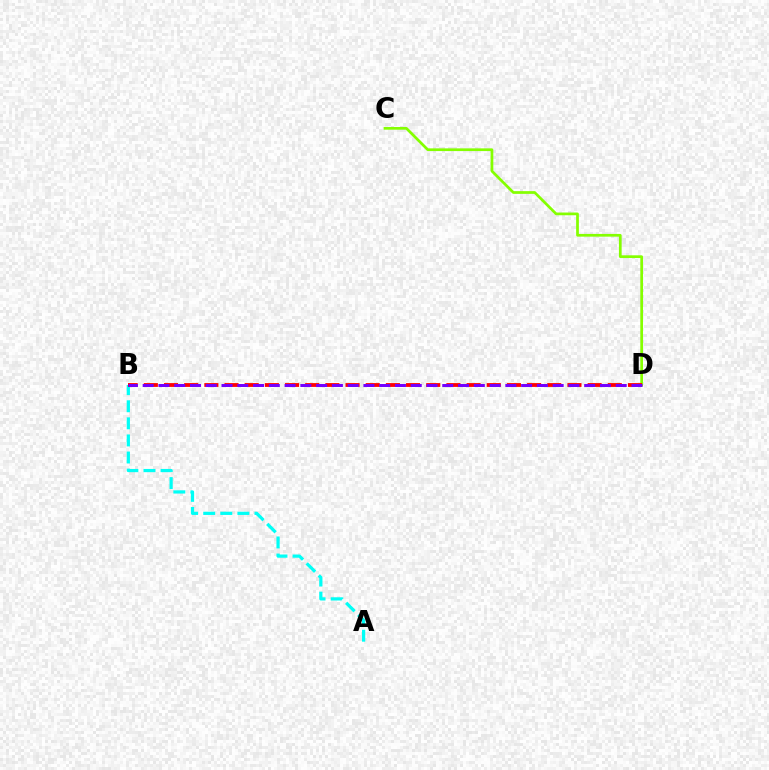{('C', 'D'): [{'color': '#84ff00', 'line_style': 'solid', 'thickness': 1.96}], ('A', 'B'): [{'color': '#00fff6', 'line_style': 'dashed', 'thickness': 2.32}], ('B', 'D'): [{'color': '#ff0000', 'line_style': 'dashed', 'thickness': 2.74}, {'color': '#7200ff', 'line_style': 'dashed', 'thickness': 2.14}]}